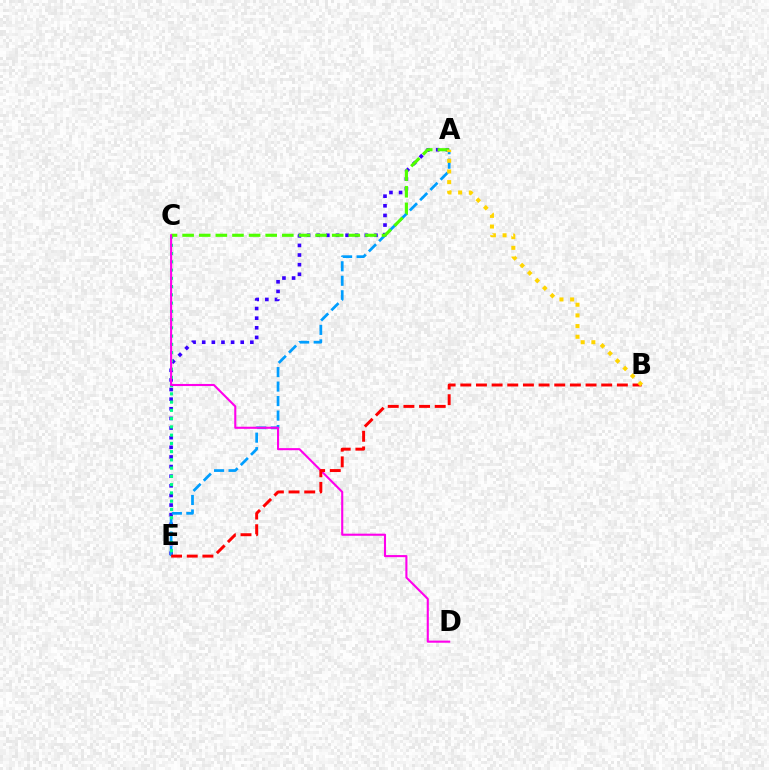{('A', 'E'): [{'color': '#3700ff', 'line_style': 'dotted', 'thickness': 2.62}, {'color': '#009eff', 'line_style': 'dashed', 'thickness': 1.97}], ('C', 'E'): [{'color': '#00ff86', 'line_style': 'dotted', 'thickness': 2.24}], ('A', 'C'): [{'color': '#4fff00', 'line_style': 'dashed', 'thickness': 2.26}], ('C', 'D'): [{'color': '#ff00ed', 'line_style': 'solid', 'thickness': 1.51}], ('B', 'E'): [{'color': '#ff0000', 'line_style': 'dashed', 'thickness': 2.13}], ('A', 'B'): [{'color': '#ffd500', 'line_style': 'dotted', 'thickness': 2.9}]}